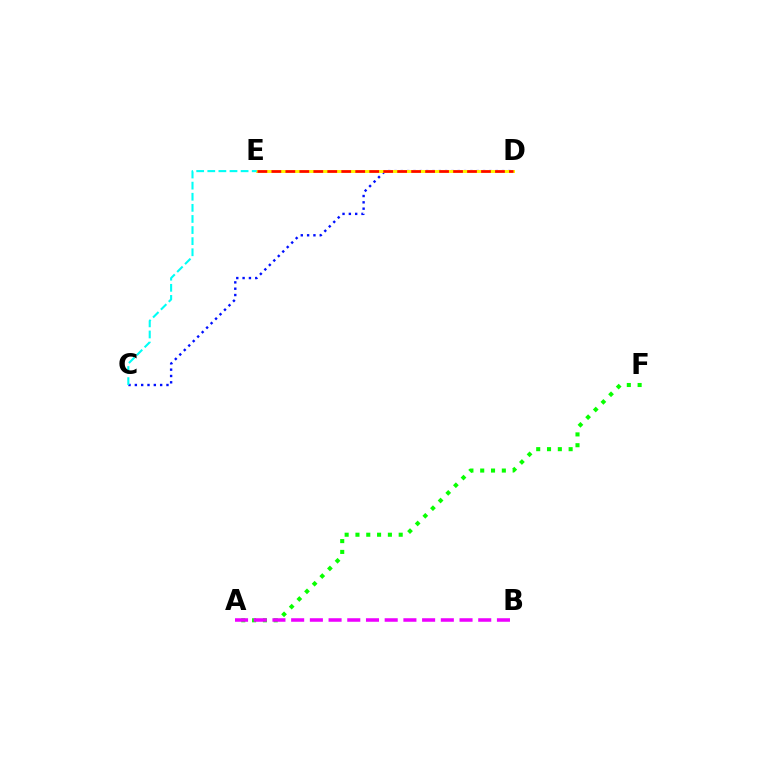{('C', 'D'): [{'color': '#0010ff', 'line_style': 'dotted', 'thickness': 1.72}], ('A', 'F'): [{'color': '#08ff00', 'line_style': 'dotted', 'thickness': 2.94}], ('D', 'E'): [{'color': '#fcf500', 'line_style': 'solid', 'thickness': 2.13}, {'color': '#ff0000', 'line_style': 'dashed', 'thickness': 1.9}], ('A', 'B'): [{'color': '#ee00ff', 'line_style': 'dashed', 'thickness': 2.54}], ('C', 'E'): [{'color': '#00fff6', 'line_style': 'dashed', 'thickness': 1.51}]}